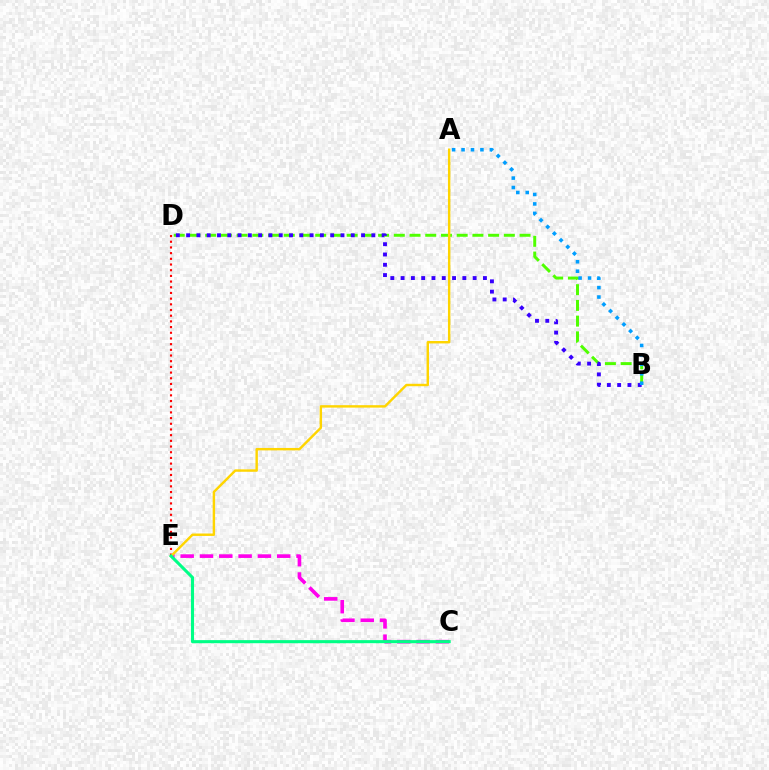{('D', 'E'): [{'color': '#ff0000', 'line_style': 'dotted', 'thickness': 1.55}], ('C', 'E'): [{'color': '#ff00ed', 'line_style': 'dashed', 'thickness': 2.62}, {'color': '#00ff86', 'line_style': 'solid', 'thickness': 2.22}], ('B', 'D'): [{'color': '#4fff00', 'line_style': 'dashed', 'thickness': 2.14}, {'color': '#3700ff', 'line_style': 'dotted', 'thickness': 2.8}], ('A', 'B'): [{'color': '#009eff', 'line_style': 'dotted', 'thickness': 2.57}], ('A', 'E'): [{'color': '#ffd500', 'line_style': 'solid', 'thickness': 1.75}]}